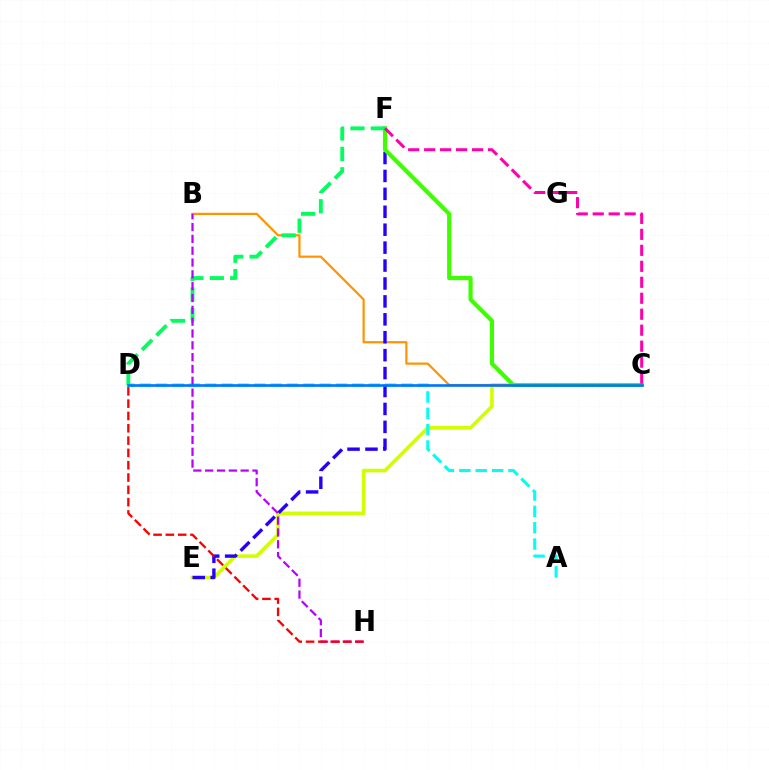{('C', 'E'): [{'color': '#d1ff00', 'line_style': 'solid', 'thickness': 2.59}], ('A', 'D'): [{'color': '#00fff6', 'line_style': 'dashed', 'thickness': 2.22}], ('B', 'C'): [{'color': '#ff9400', 'line_style': 'solid', 'thickness': 1.59}], ('E', 'F'): [{'color': '#2500ff', 'line_style': 'dashed', 'thickness': 2.43}], ('C', 'F'): [{'color': '#3dff00', 'line_style': 'solid', 'thickness': 2.98}, {'color': '#ff00ac', 'line_style': 'dashed', 'thickness': 2.17}], ('D', 'F'): [{'color': '#00ff5c', 'line_style': 'dashed', 'thickness': 2.77}], ('B', 'H'): [{'color': '#b900ff', 'line_style': 'dashed', 'thickness': 1.61}], ('D', 'H'): [{'color': '#ff0000', 'line_style': 'dashed', 'thickness': 1.67}], ('C', 'D'): [{'color': '#0074ff', 'line_style': 'solid', 'thickness': 1.89}]}